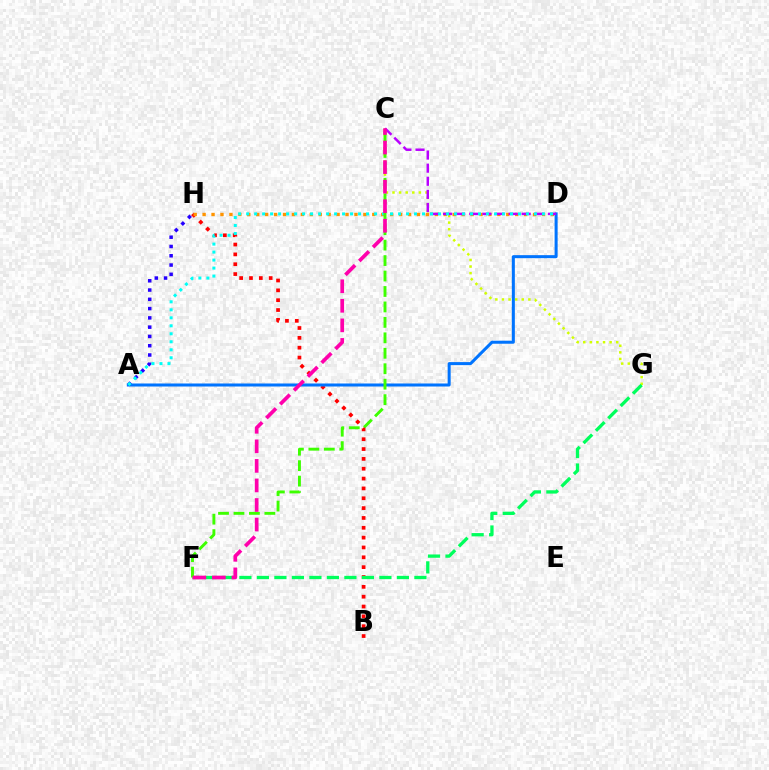{('B', 'H'): [{'color': '#ff0000', 'line_style': 'dotted', 'thickness': 2.67}], ('D', 'H'): [{'color': '#ff9400', 'line_style': 'dotted', 'thickness': 2.43}], ('A', 'H'): [{'color': '#2500ff', 'line_style': 'dotted', 'thickness': 2.52}], ('C', 'G'): [{'color': '#d1ff00', 'line_style': 'dotted', 'thickness': 1.79}], ('A', 'D'): [{'color': '#0074ff', 'line_style': 'solid', 'thickness': 2.18}, {'color': '#00fff6', 'line_style': 'dotted', 'thickness': 2.17}], ('C', 'D'): [{'color': '#b900ff', 'line_style': 'dashed', 'thickness': 1.78}], ('F', 'G'): [{'color': '#00ff5c', 'line_style': 'dashed', 'thickness': 2.38}], ('C', 'F'): [{'color': '#3dff00', 'line_style': 'dashed', 'thickness': 2.1}, {'color': '#ff00ac', 'line_style': 'dashed', 'thickness': 2.66}]}